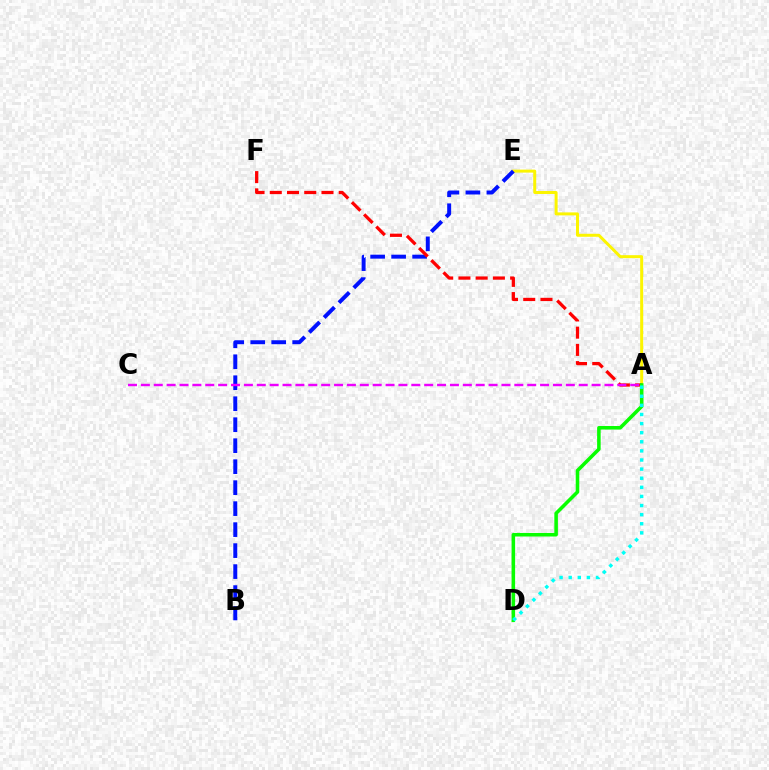{('A', 'E'): [{'color': '#fcf500', 'line_style': 'solid', 'thickness': 2.15}], ('B', 'E'): [{'color': '#0010ff', 'line_style': 'dashed', 'thickness': 2.85}], ('A', 'F'): [{'color': '#ff0000', 'line_style': 'dashed', 'thickness': 2.34}], ('A', 'D'): [{'color': '#08ff00', 'line_style': 'solid', 'thickness': 2.56}, {'color': '#00fff6', 'line_style': 'dotted', 'thickness': 2.47}], ('A', 'C'): [{'color': '#ee00ff', 'line_style': 'dashed', 'thickness': 1.75}]}